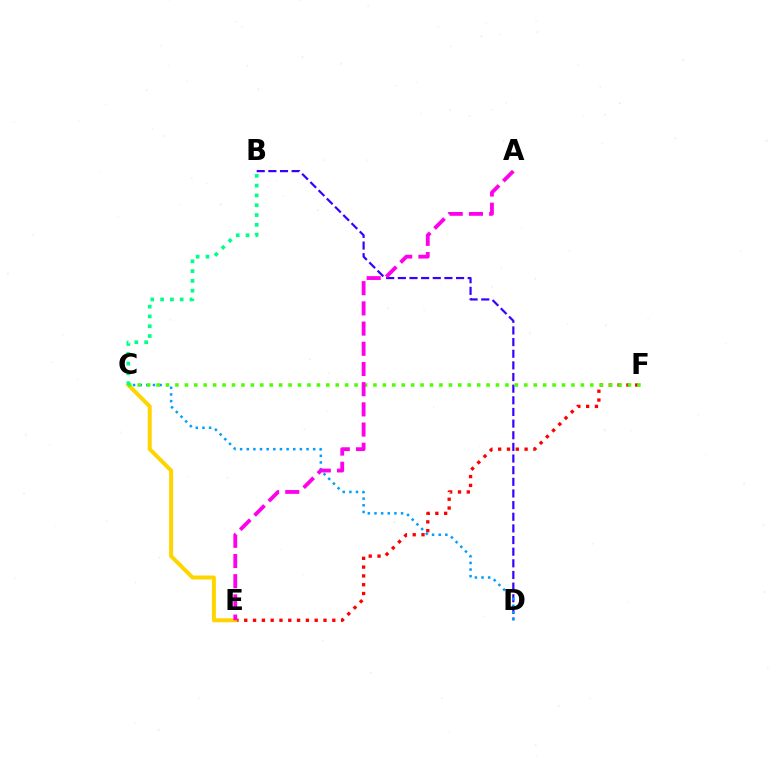{('E', 'F'): [{'color': '#ff0000', 'line_style': 'dotted', 'thickness': 2.39}], ('B', 'D'): [{'color': '#3700ff', 'line_style': 'dashed', 'thickness': 1.58}], ('C', 'E'): [{'color': '#ffd500', 'line_style': 'solid', 'thickness': 2.88}], ('C', 'D'): [{'color': '#009eff', 'line_style': 'dotted', 'thickness': 1.81}], ('C', 'F'): [{'color': '#4fff00', 'line_style': 'dotted', 'thickness': 2.56}], ('B', 'C'): [{'color': '#00ff86', 'line_style': 'dotted', 'thickness': 2.66}], ('A', 'E'): [{'color': '#ff00ed', 'line_style': 'dashed', 'thickness': 2.74}]}